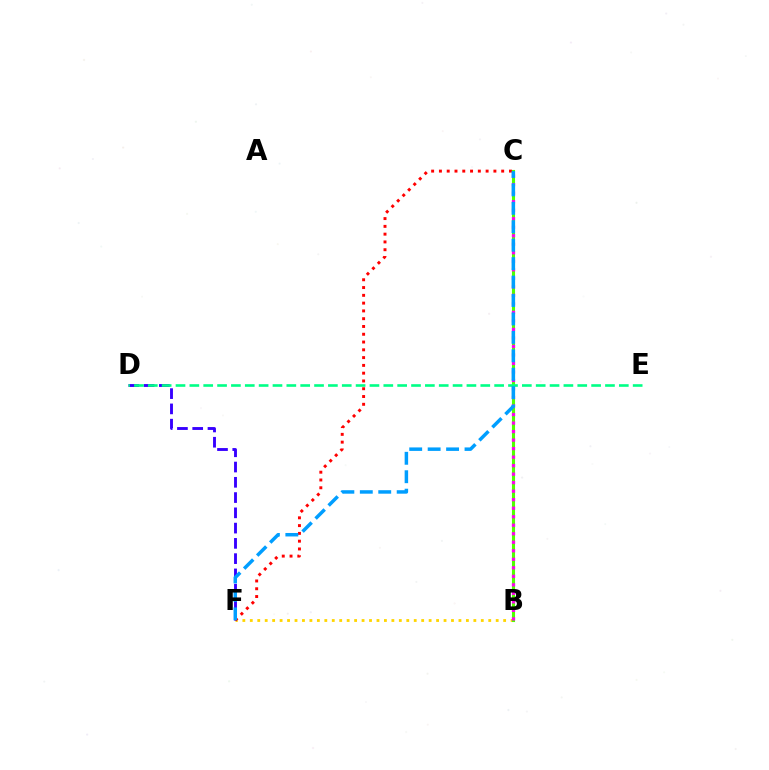{('B', 'F'): [{'color': '#ffd500', 'line_style': 'dotted', 'thickness': 2.02}], ('D', 'F'): [{'color': '#3700ff', 'line_style': 'dashed', 'thickness': 2.07}], ('B', 'C'): [{'color': '#4fff00', 'line_style': 'solid', 'thickness': 2.23}, {'color': '#ff00ed', 'line_style': 'dotted', 'thickness': 2.31}], ('C', 'F'): [{'color': '#ff0000', 'line_style': 'dotted', 'thickness': 2.11}, {'color': '#009eff', 'line_style': 'dashed', 'thickness': 2.5}], ('D', 'E'): [{'color': '#00ff86', 'line_style': 'dashed', 'thickness': 1.88}]}